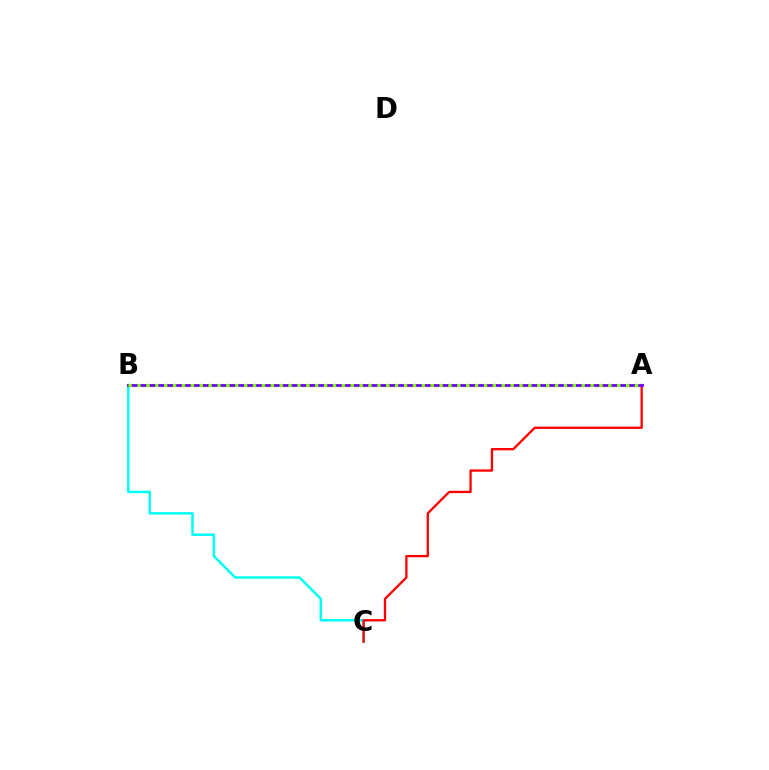{('B', 'C'): [{'color': '#00fff6', 'line_style': 'solid', 'thickness': 1.79}], ('A', 'C'): [{'color': '#ff0000', 'line_style': 'solid', 'thickness': 1.66}], ('A', 'B'): [{'color': '#7200ff', 'line_style': 'solid', 'thickness': 2.04}, {'color': '#84ff00', 'line_style': 'dotted', 'thickness': 2.41}]}